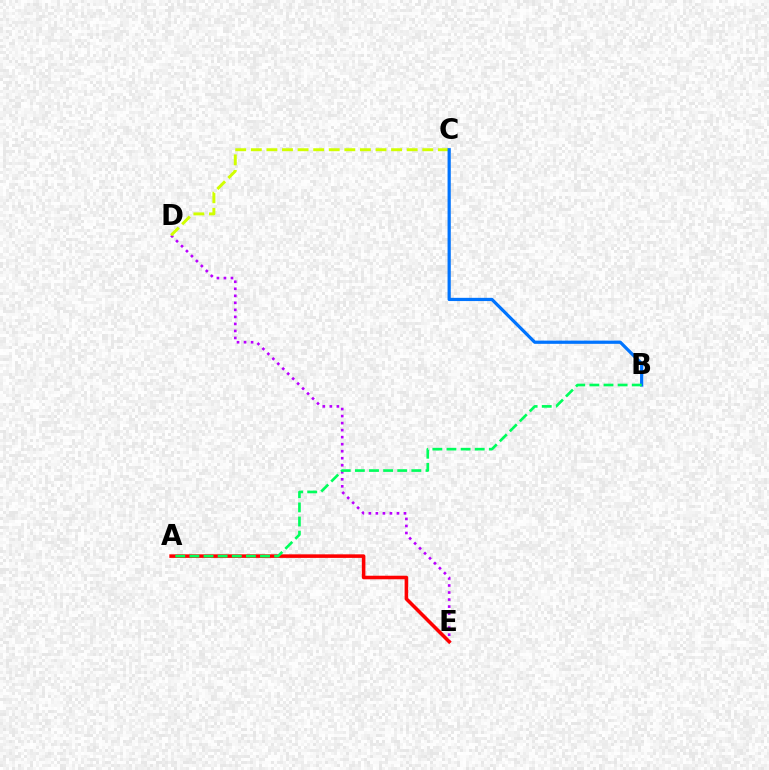{('D', 'E'): [{'color': '#b900ff', 'line_style': 'dotted', 'thickness': 1.91}], ('A', 'E'): [{'color': '#ff0000', 'line_style': 'solid', 'thickness': 2.56}], ('C', 'D'): [{'color': '#d1ff00', 'line_style': 'dashed', 'thickness': 2.12}], ('B', 'C'): [{'color': '#0074ff', 'line_style': 'solid', 'thickness': 2.32}], ('A', 'B'): [{'color': '#00ff5c', 'line_style': 'dashed', 'thickness': 1.92}]}